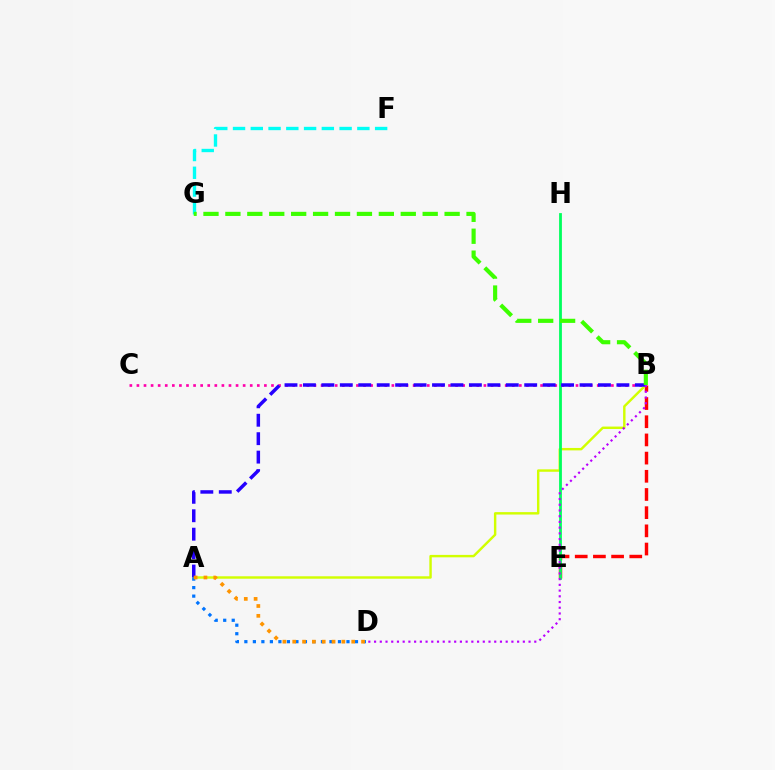{('B', 'E'): [{'color': '#ff0000', 'line_style': 'dashed', 'thickness': 2.47}], ('A', 'B'): [{'color': '#d1ff00', 'line_style': 'solid', 'thickness': 1.75}, {'color': '#2500ff', 'line_style': 'dashed', 'thickness': 2.51}], ('E', 'H'): [{'color': '#00ff5c', 'line_style': 'solid', 'thickness': 2.01}], ('B', 'C'): [{'color': '#ff00ac', 'line_style': 'dotted', 'thickness': 1.92}], ('F', 'G'): [{'color': '#00fff6', 'line_style': 'dashed', 'thickness': 2.41}], ('A', 'D'): [{'color': '#0074ff', 'line_style': 'dotted', 'thickness': 2.31}, {'color': '#ff9400', 'line_style': 'dotted', 'thickness': 2.67}], ('B', 'G'): [{'color': '#3dff00', 'line_style': 'dashed', 'thickness': 2.98}], ('B', 'D'): [{'color': '#b900ff', 'line_style': 'dotted', 'thickness': 1.55}]}